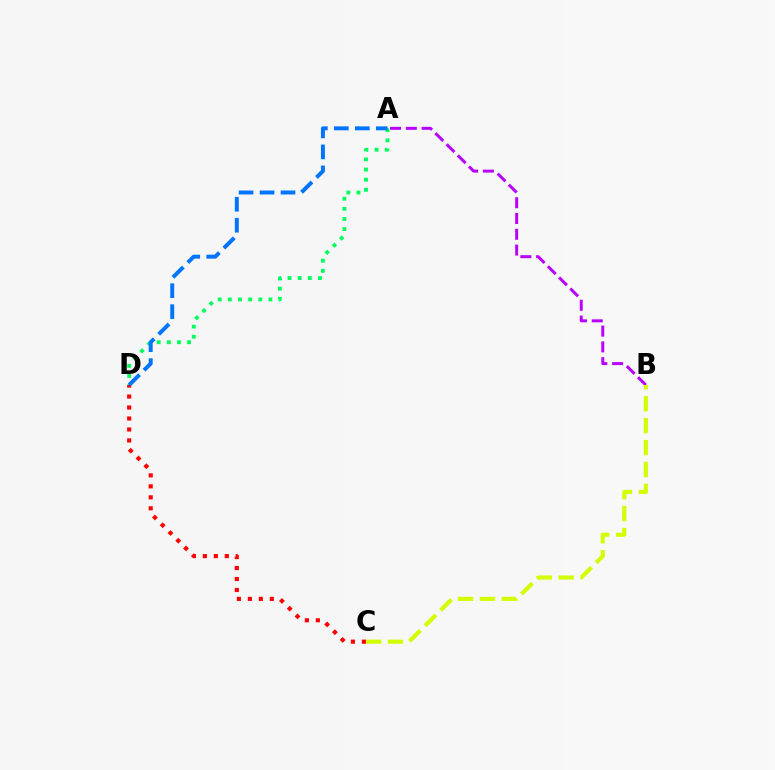{('A', 'D'): [{'color': '#00ff5c', 'line_style': 'dotted', 'thickness': 2.75}, {'color': '#0074ff', 'line_style': 'dashed', 'thickness': 2.85}], ('A', 'B'): [{'color': '#b900ff', 'line_style': 'dashed', 'thickness': 2.14}], ('C', 'D'): [{'color': '#ff0000', 'line_style': 'dotted', 'thickness': 2.98}], ('B', 'C'): [{'color': '#d1ff00', 'line_style': 'dashed', 'thickness': 2.97}]}